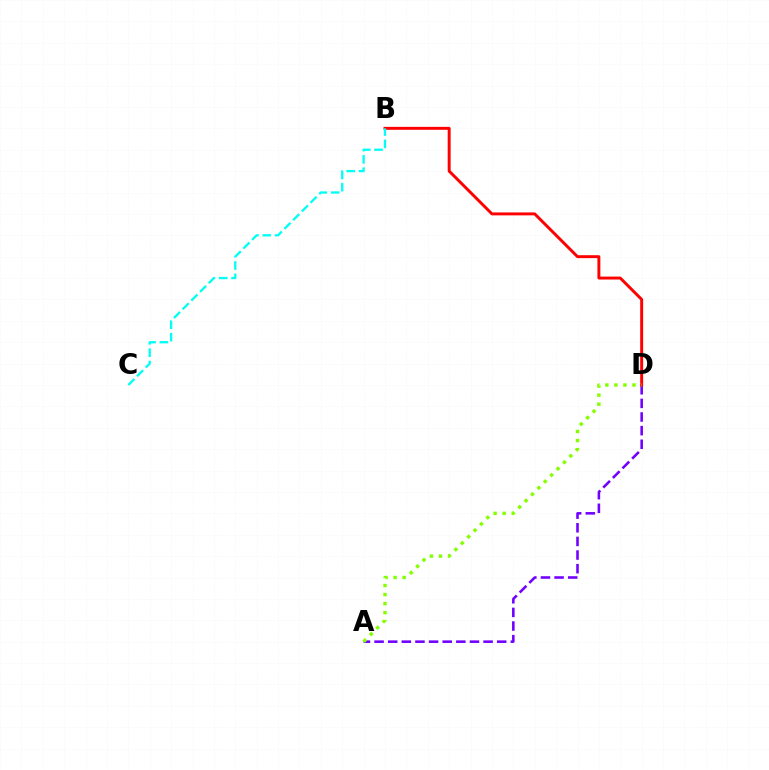{('A', 'D'): [{'color': '#7200ff', 'line_style': 'dashed', 'thickness': 1.85}, {'color': '#84ff00', 'line_style': 'dotted', 'thickness': 2.46}], ('B', 'D'): [{'color': '#ff0000', 'line_style': 'solid', 'thickness': 2.12}], ('B', 'C'): [{'color': '#00fff6', 'line_style': 'dashed', 'thickness': 1.67}]}